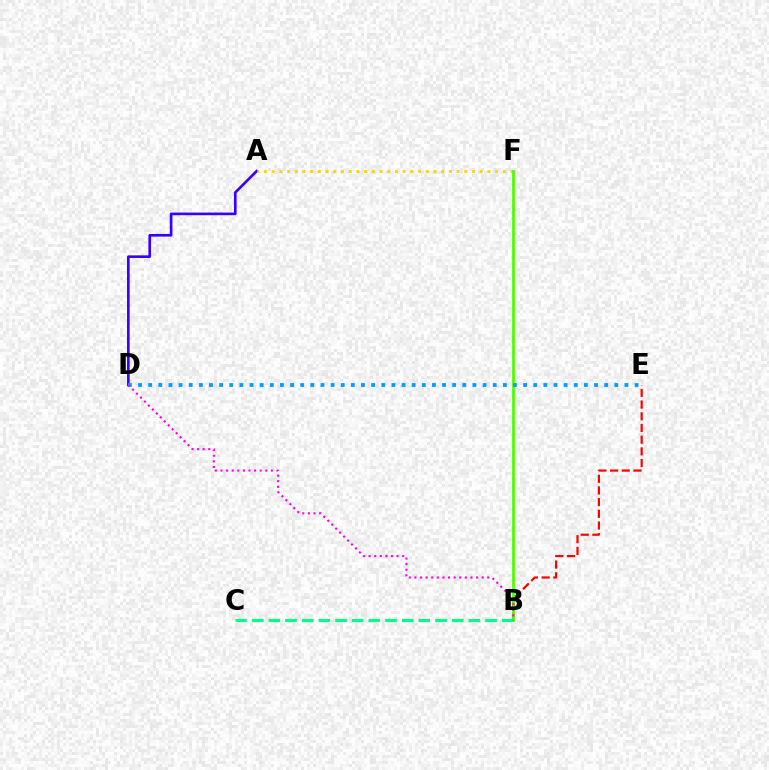{('B', 'E'): [{'color': '#ff0000', 'line_style': 'dashed', 'thickness': 1.59}], ('A', 'D'): [{'color': '#3700ff', 'line_style': 'solid', 'thickness': 1.9}], ('A', 'F'): [{'color': '#ffd500', 'line_style': 'dotted', 'thickness': 2.09}], ('B', 'F'): [{'color': '#4fff00', 'line_style': 'solid', 'thickness': 1.99}], ('D', 'E'): [{'color': '#009eff', 'line_style': 'dotted', 'thickness': 2.75}], ('B', 'C'): [{'color': '#00ff86', 'line_style': 'dashed', 'thickness': 2.26}], ('B', 'D'): [{'color': '#ff00ed', 'line_style': 'dotted', 'thickness': 1.52}]}